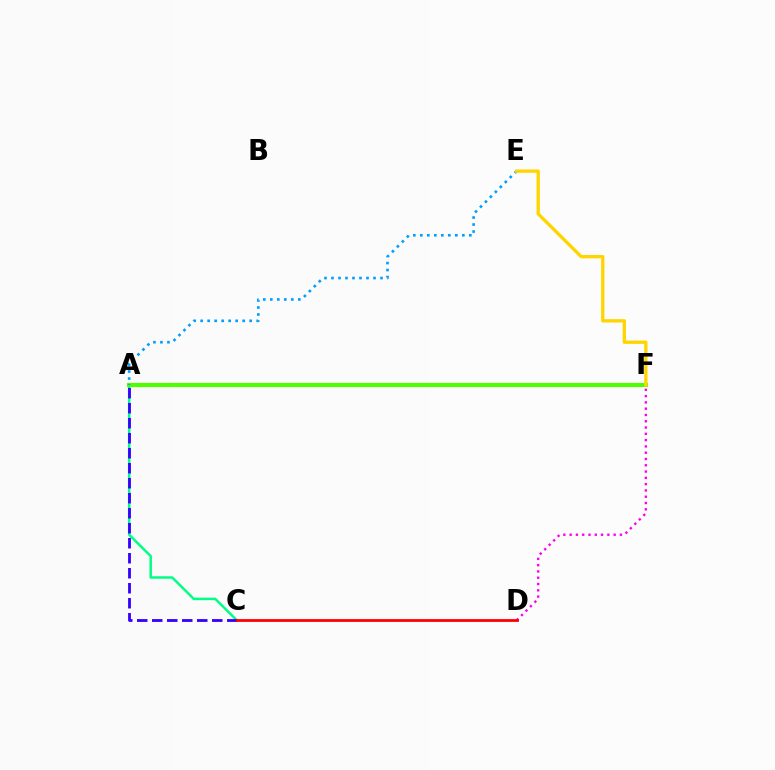{('D', 'F'): [{'color': '#ff00ed', 'line_style': 'dotted', 'thickness': 1.71}], ('A', 'C'): [{'color': '#00ff86', 'line_style': 'solid', 'thickness': 1.79}, {'color': '#3700ff', 'line_style': 'dashed', 'thickness': 2.04}], ('A', 'F'): [{'color': '#4fff00', 'line_style': 'solid', 'thickness': 2.98}], ('A', 'E'): [{'color': '#009eff', 'line_style': 'dotted', 'thickness': 1.9}], ('E', 'F'): [{'color': '#ffd500', 'line_style': 'solid', 'thickness': 2.39}], ('C', 'D'): [{'color': '#ff0000', 'line_style': 'solid', 'thickness': 2.01}]}